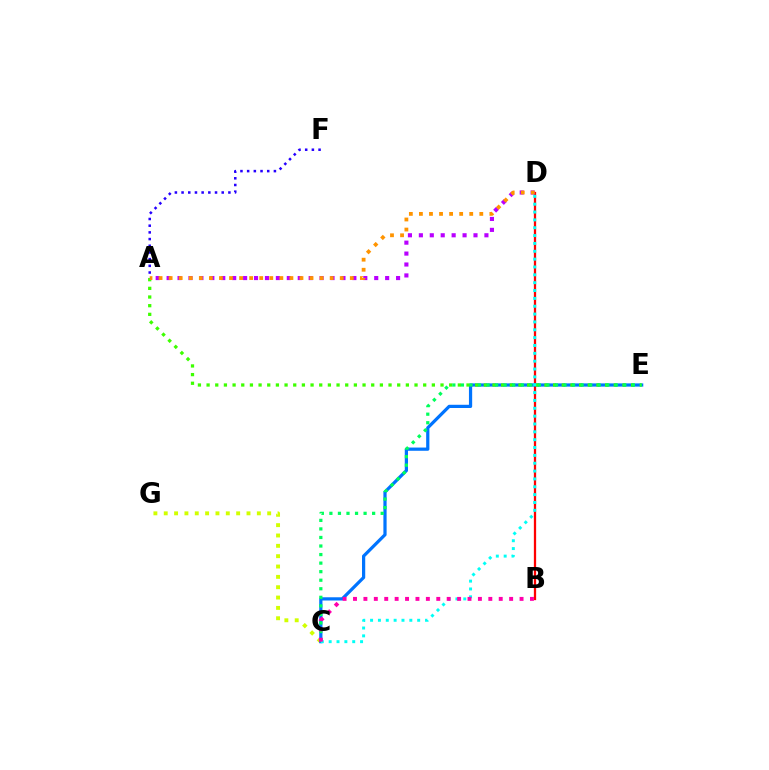{('C', 'G'): [{'color': '#d1ff00', 'line_style': 'dotted', 'thickness': 2.81}], ('B', 'D'): [{'color': '#ff0000', 'line_style': 'solid', 'thickness': 1.64}], ('C', 'E'): [{'color': '#0074ff', 'line_style': 'solid', 'thickness': 2.32}, {'color': '#00ff5c', 'line_style': 'dotted', 'thickness': 2.32}], ('A', 'D'): [{'color': '#b900ff', 'line_style': 'dotted', 'thickness': 2.97}, {'color': '#ff9400', 'line_style': 'dotted', 'thickness': 2.73}], ('A', 'E'): [{'color': '#3dff00', 'line_style': 'dotted', 'thickness': 2.35}], ('C', 'D'): [{'color': '#00fff6', 'line_style': 'dotted', 'thickness': 2.13}], ('B', 'C'): [{'color': '#ff00ac', 'line_style': 'dotted', 'thickness': 2.83}], ('A', 'F'): [{'color': '#2500ff', 'line_style': 'dotted', 'thickness': 1.82}]}